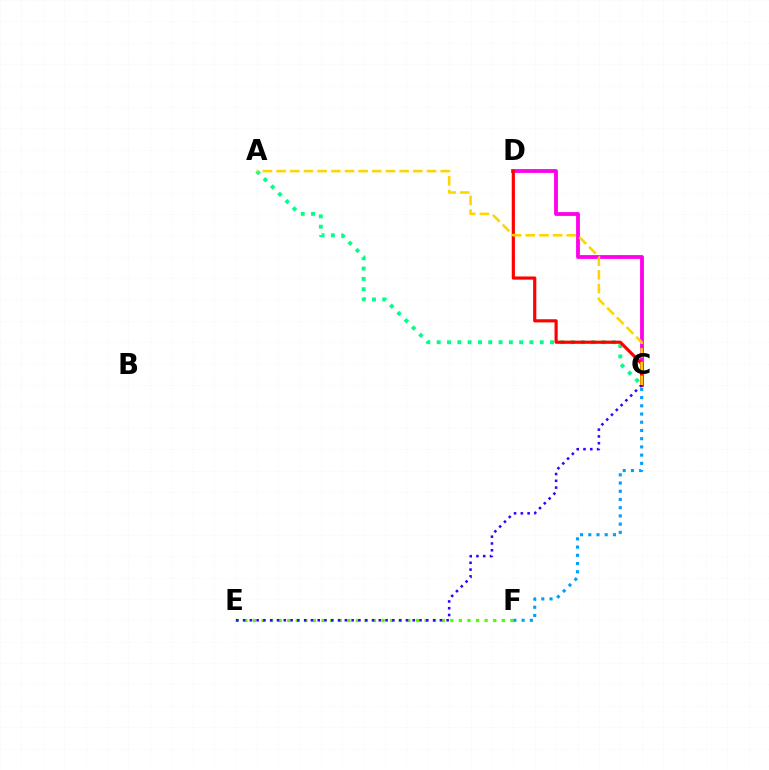{('E', 'F'): [{'color': '#4fff00', 'line_style': 'dotted', 'thickness': 2.33}], ('A', 'C'): [{'color': '#00ff86', 'line_style': 'dotted', 'thickness': 2.8}, {'color': '#ffd500', 'line_style': 'dashed', 'thickness': 1.86}], ('C', 'D'): [{'color': '#ff00ed', 'line_style': 'solid', 'thickness': 2.75}, {'color': '#ff0000', 'line_style': 'solid', 'thickness': 2.28}], ('C', 'F'): [{'color': '#009eff', 'line_style': 'dotted', 'thickness': 2.23}], ('C', 'E'): [{'color': '#3700ff', 'line_style': 'dotted', 'thickness': 1.84}]}